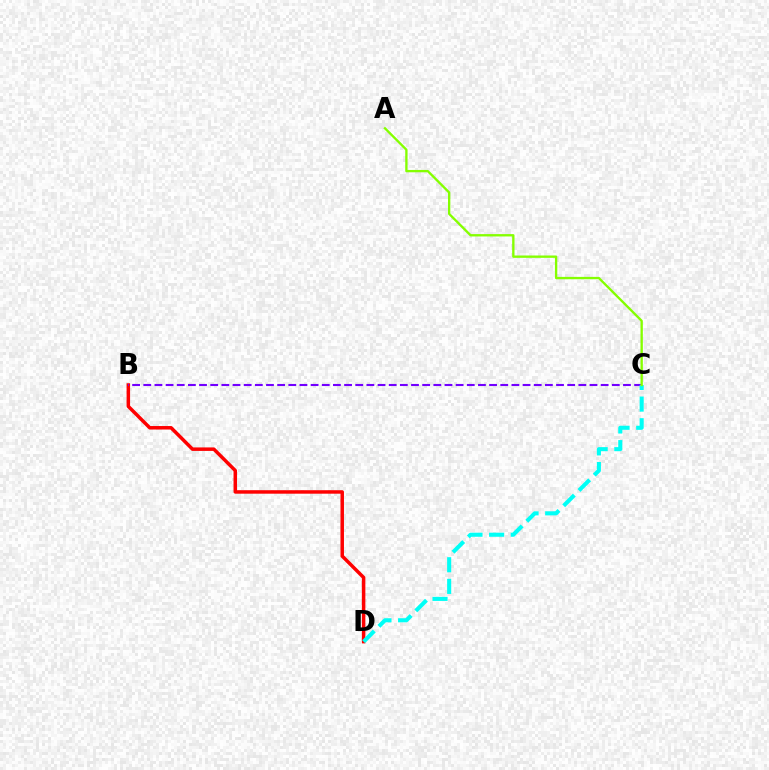{('B', 'D'): [{'color': '#ff0000', 'line_style': 'solid', 'thickness': 2.51}], ('B', 'C'): [{'color': '#7200ff', 'line_style': 'dashed', 'thickness': 1.52}], ('C', 'D'): [{'color': '#00fff6', 'line_style': 'dashed', 'thickness': 2.94}], ('A', 'C'): [{'color': '#84ff00', 'line_style': 'solid', 'thickness': 1.69}]}